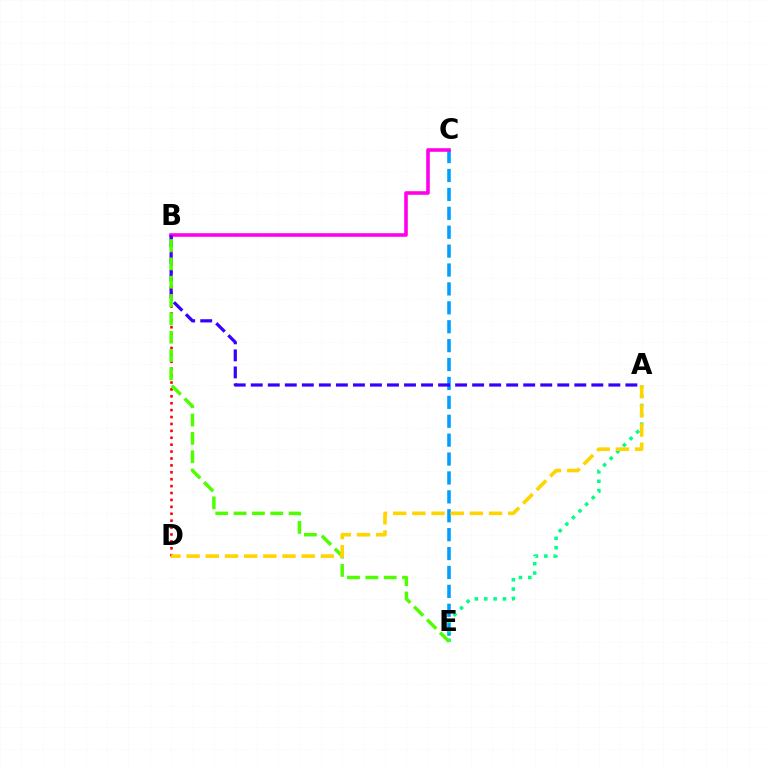{('B', 'D'): [{'color': '#ff0000', 'line_style': 'dotted', 'thickness': 1.88}], ('C', 'E'): [{'color': '#009eff', 'line_style': 'dashed', 'thickness': 2.57}], ('B', 'C'): [{'color': '#ff00ed', 'line_style': 'solid', 'thickness': 2.59}], ('A', 'B'): [{'color': '#3700ff', 'line_style': 'dashed', 'thickness': 2.31}], ('A', 'E'): [{'color': '#00ff86', 'line_style': 'dotted', 'thickness': 2.54}], ('B', 'E'): [{'color': '#4fff00', 'line_style': 'dashed', 'thickness': 2.49}], ('A', 'D'): [{'color': '#ffd500', 'line_style': 'dashed', 'thickness': 2.61}]}